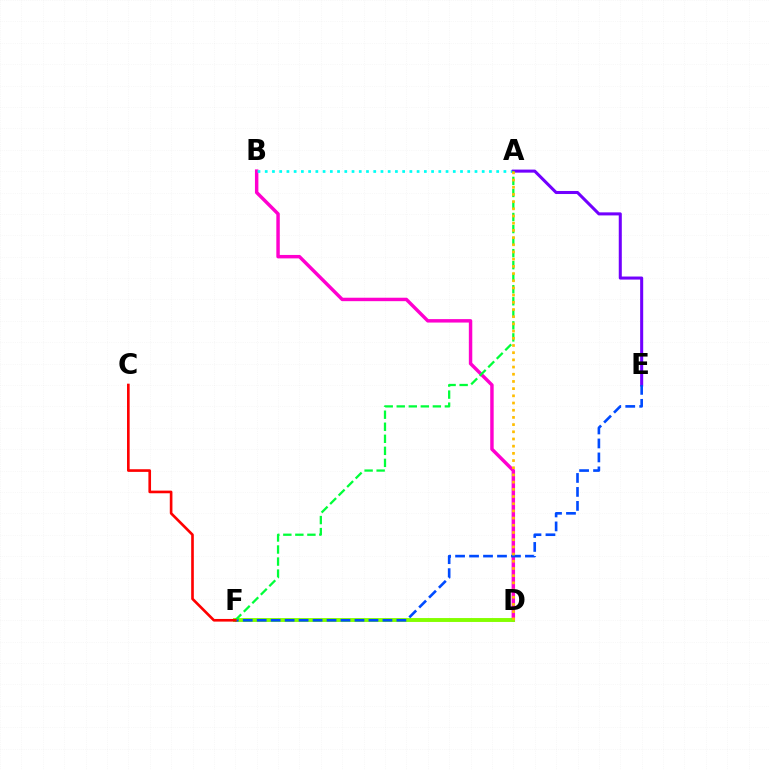{('B', 'D'): [{'color': '#ff00cf', 'line_style': 'solid', 'thickness': 2.48}], ('A', 'B'): [{'color': '#00fff6', 'line_style': 'dotted', 'thickness': 1.97}], ('A', 'E'): [{'color': '#7200ff', 'line_style': 'solid', 'thickness': 2.19}], ('D', 'F'): [{'color': '#84ff00', 'line_style': 'solid', 'thickness': 2.82}], ('E', 'F'): [{'color': '#004bff', 'line_style': 'dashed', 'thickness': 1.9}], ('A', 'F'): [{'color': '#00ff39', 'line_style': 'dashed', 'thickness': 1.64}], ('A', 'D'): [{'color': '#ffbd00', 'line_style': 'dotted', 'thickness': 1.95}], ('C', 'F'): [{'color': '#ff0000', 'line_style': 'solid', 'thickness': 1.9}]}